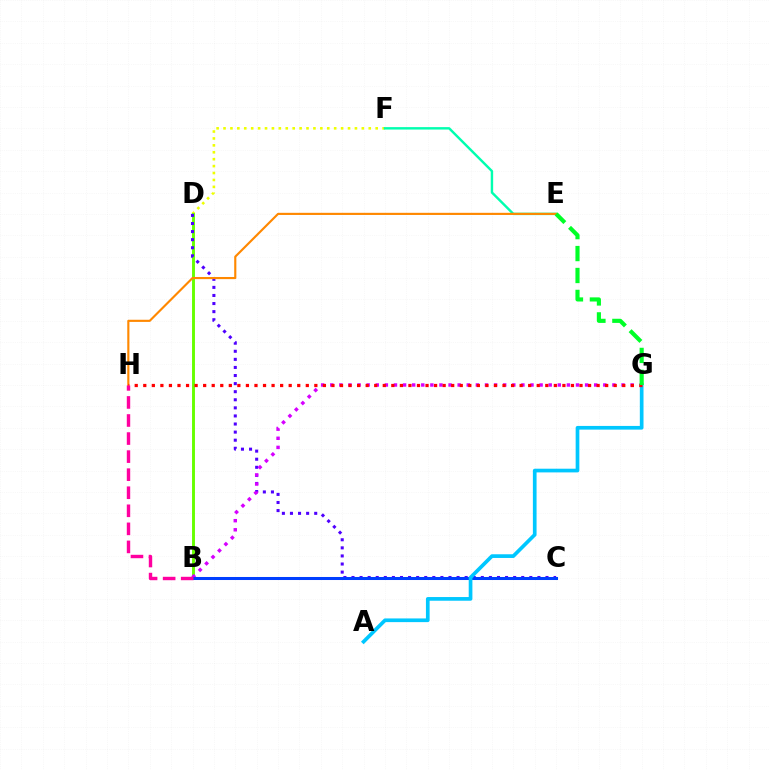{('D', 'F'): [{'color': '#eeff00', 'line_style': 'dotted', 'thickness': 1.88}], ('B', 'D'): [{'color': '#66ff00', 'line_style': 'solid', 'thickness': 2.1}], ('C', 'D'): [{'color': '#4f00ff', 'line_style': 'dotted', 'thickness': 2.2}], ('B', 'G'): [{'color': '#d600ff', 'line_style': 'dotted', 'thickness': 2.47}], ('B', 'C'): [{'color': '#003fff', 'line_style': 'solid', 'thickness': 2.18}], ('A', 'G'): [{'color': '#00c7ff', 'line_style': 'solid', 'thickness': 2.66}], ('E', 'F'): [{'color': '#00ffaf', 'line_style': 'solid', 'thickness': 1.75}], ('E', 'H'): [{'color': '#ff8800', 'line_style': 'solid', 'thickness': 1.54}], ('G', 'H'): [{'color': '#ff0000', 'line_style': 'dotted', 'thickness': 2.32}], ('B', 'H'): [{'color': '#ff00a0', 'line_style': 'dashed', 'thickness': 2.45}], ('E', 'G'): [{'color': '#00ff27', 'line_style': 'dashed', 'thickness': 2.98}]}